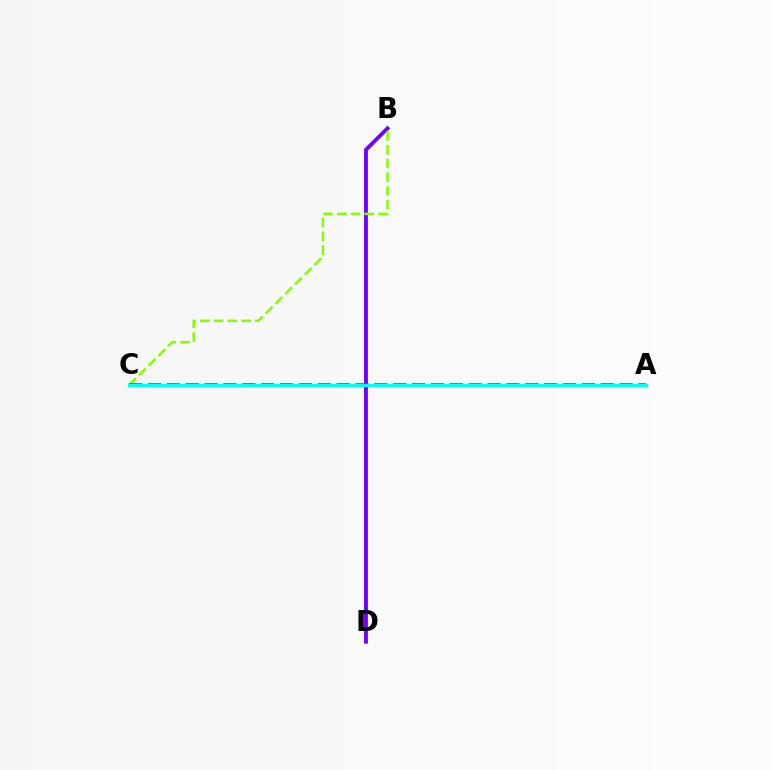{('B', 'D'): [{'color': '#7200ff', 'line_style': 'solid', 'thickness': 2.78}], ('B', 'C'): [{'color': '#84ff00', 'line_style': 'dashed', 'thickness': 1.87}], ('A', 'C'): [{'color': '#ff0000', 'line_style': 'dashed', 'thickness': 2.56}, {'color': '#00fff6', 'line_style': 'solid', 'thickness': 2.39}]}